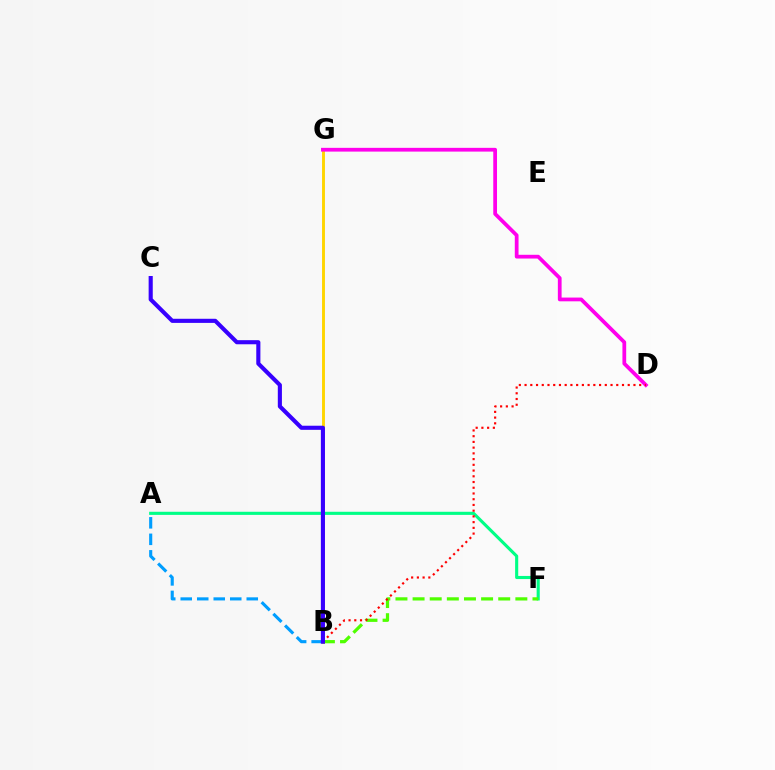{('B', 'G'): [{'color': '#ffd500', 'line_style': 'solid', 'thickness': 2.09}], ('A', 'F'): [{'color': '#00ff86', 'line_style': 'solid', 'thickness': 2.24}], ('B', 'F'): [{'color': '#4fff00', 'line_style': 'dashed', 'thickness': 2.33}], ('D', 'G'): [{'color': '#ff00ed', 'line_style': 'solid', 'thickness': 2.7}], ('B', 'D'): [{'color': '#ff0000', 'line_style': 'dotted', 'thickness': 1.56}], ('A', 'B'): [{'color': '#009eff', 'line_style': 'dashed', 'thickness': 2.24}], ('B', 'C'): [{'color': '#3700ff', 'line_style': 'solid', 'thickness': 2.96}]}